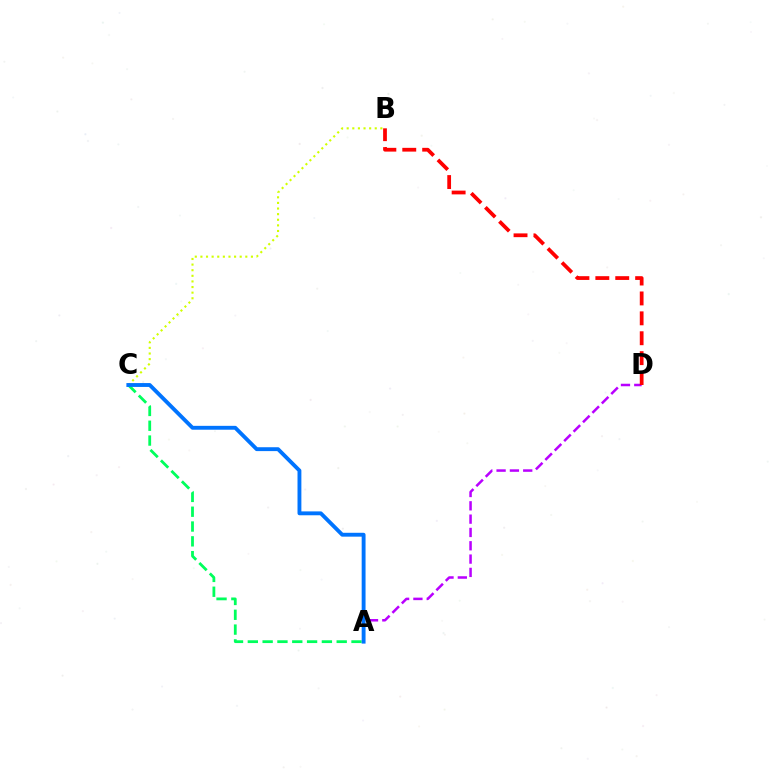{('B', 'C'): [{'color': '#d1ff00', 'line_style': 'dotted', 'thickness': 1.52}], ('A', 'D'): [{'color': '#b900ff', 'line_style': 'dashed', 'thickness': 1.81}], ('B', 'D'): [{'color': '#ff0000', 'line_style': 'dashed', 'thickness': 2.7}], ('A', 'C'): [{'color': '#00ff5c', 'line_style': 'dashed', 'thickness': 2.01}, {'color': '#0074ff', 'line_style': 'solid', 'thickness': 2.79}]}